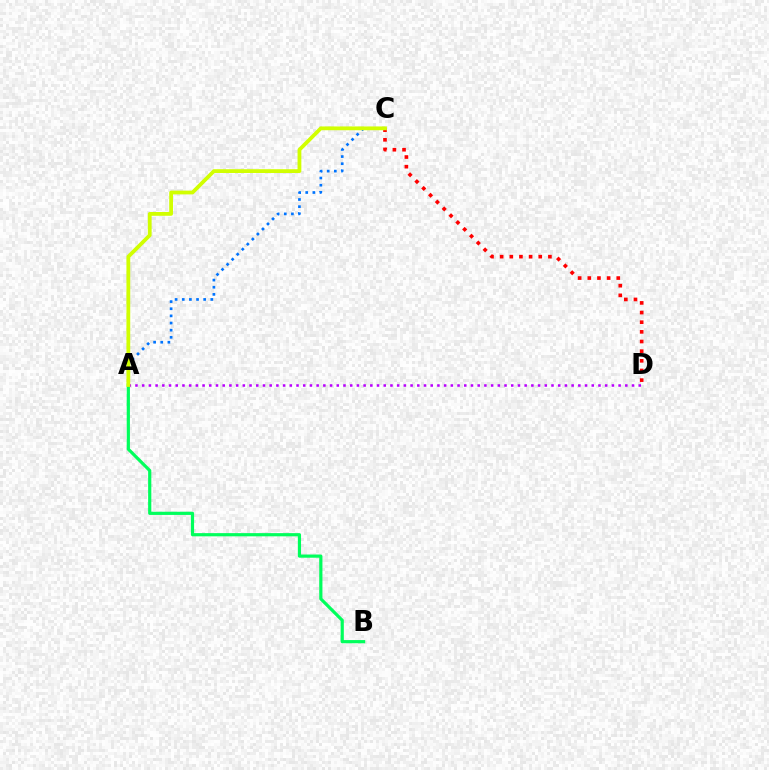{('A', 'B'): [{'color': '#00ff5c', 'line_style': 'solid', 'thickness': 2.3}], ('A', 'C'): [{'color': '#0074ff', 'line_style': 'dotted', 'thickness': 1.94}, {'color': '#d1ff00', 'line_style': 'solid', 'thickness': 2.73}], ('C', 'D'): [{'color': '#ff0000', 'line_style': 'dotted', 'thickness': 2.62}], ('A', 'D'): [{'color': '#b900ff', 'line_style': 'dotted', 'thickness': 1.82}]}